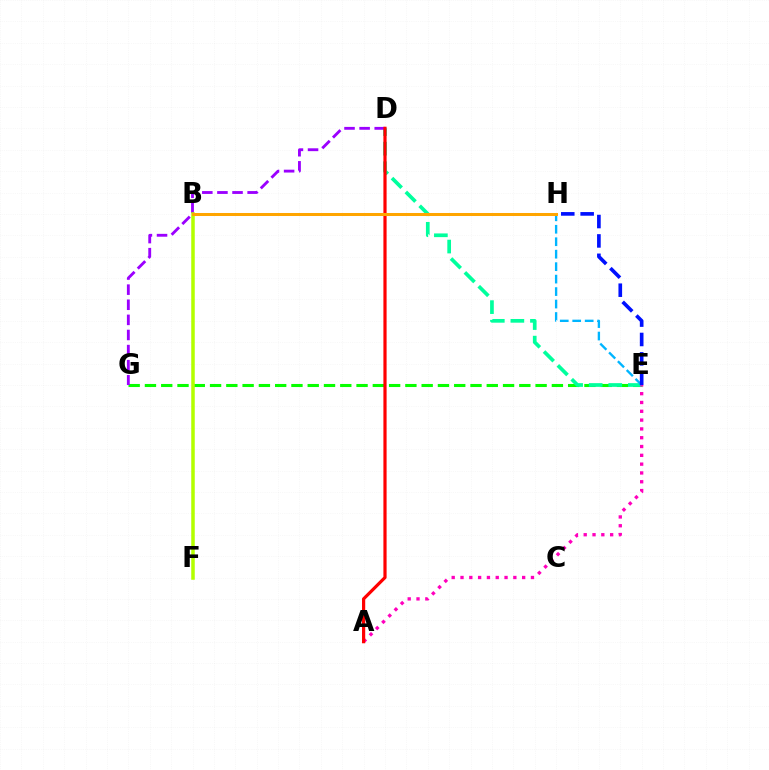{('E', 'G'): [{'color': '#08ff00', 'line_style': 'dashed', 'thickness': 2.21}], ('D', 'E'): [{'color': '#00ff9d', 'line_style': 'dashed', 'thickness': 2.66}], ('D', 'G'): [{'color': '#9b00ff', 'line_style': 'dashed', 'thickness': 2.05}], ('B', 'F'): [{'color': '#b3ff00', 'line_style': 'solid', 'thickness': 2.54}], ('A', 'E'): [{'color': '#ff00bd', 'line_style': 'dotted', 'thickness': 2.39}], ('E', 'H'): [{'color': '#00b5ff', 'line_style': 'dashed', 'thickness': 1.69}, {'color': '#0010ff', 'line_style': 'dashed', 'thickness': 2.63}], ('A', 'D'): [{'color': '#ff0000', 'line_style': 'solid', 'thickness': 2.3}], ('B', 'H'): [{'color': '#ffa500', 'line_style': 'solid', 'thickness': 2.17}]}